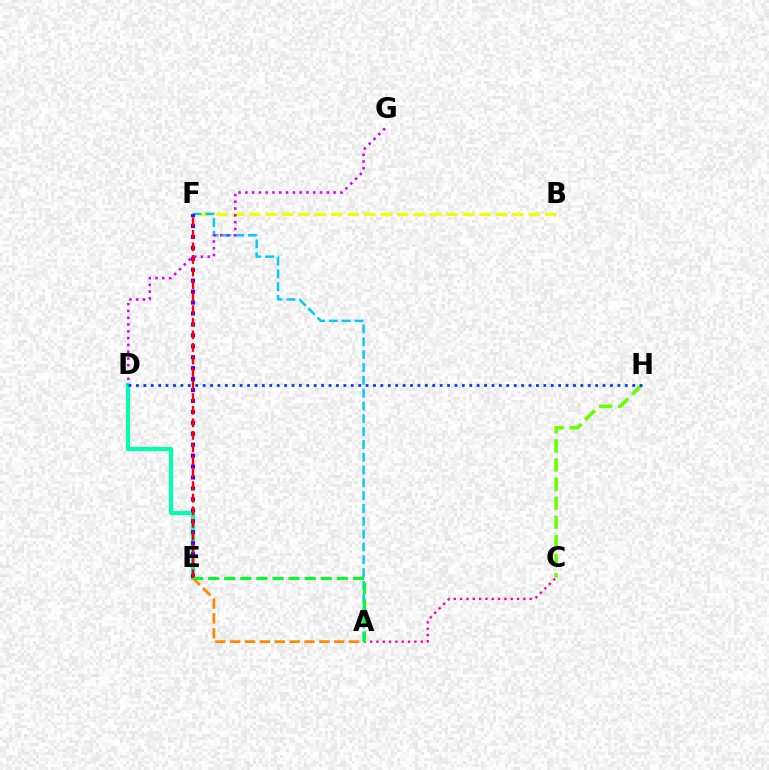{('B', 'F'): [{'color': '#eeff00', 'line_style': 'dashed', 'thickness': 2.24}], ('A', 'F'): [{'color': '#00c7ff', 'line_style': 'dashed', 'thickness': 1.74}], ('D', 'E'): [{'color': '#00ffaf', 'line_style': 'solid', 'thickness': 2.96}], ('A', 'C'): [{'color': '#ff00a0', 'line_style': 'dotted', 'thickness': 1.72}], ('A', 'E'): [{'color': '#ff8800', 'line_style': 'dashed', 'thickness': 2.02}, {'color': '#00ff27', 'line_style': 'dashed', 'thickness': 2.19}], ('C', 'H'): [{'color': '#66ff00', 'line_style': 'dashed', 'thickness': 2.6}], ('E', 'F'): [{'color': '#4f00ff', 'line_style': 'dotted', 'thickness': 2.97}, {'color': '#ff0000', 'line_style': 'dashed', 'thickness': 1.71}], ('D', 'G'): [{'color': '#d600ff', 'line_style': 'dotted', 'thickness': 1.84}], ('D', 'H'): [{'color': '#003fff', 'line_style': 'dotted', 'thickness': 2.01}]}